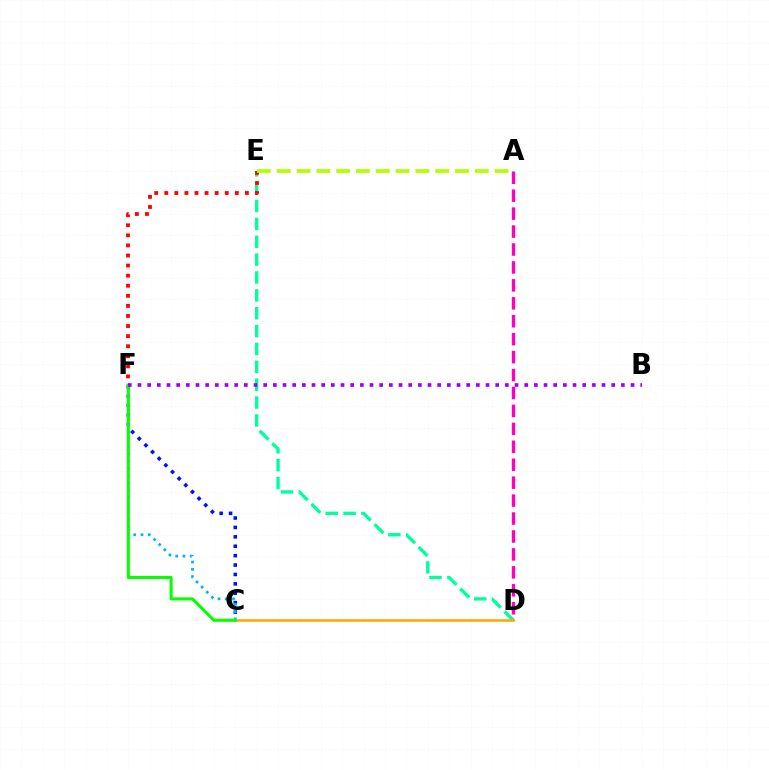{('A', 'D'): [{'color': '#ff00bd', 'line_style': 'dashed', 'thickness': 2.44}], ('C', 'F'): [{'color': '#0010ff', 'line_style': 'dotted', 'thickness': 2.56}, {'color': '#00b5ff', 'line_style': 'dotted', 'thickness': 1.97}, {'color': '#08ff00', 'line_style': 'solid', 'thickness': 2.22}], ('D', 'E'): [{'color': '#00ff9d', 'line_style': 'dashed', 'thickness': 2.43}], ('E', 'F'): [{'color': '#ff0000', 'line_style': 'dotted', 'thickness': 2.74}], ('A', 'E'): [{'color': '#b3ff00', 'line_style': 'dashed', 'thickness': 2.69}], ('C', 'D'): [{'color': '#ffa500', 'line_style': 'solid', 'thickness': 1.82}], ('B', 'F'): [{'color': '#9b00ff', 'line_style': 'dotted', 'thickness': 2.63}]}